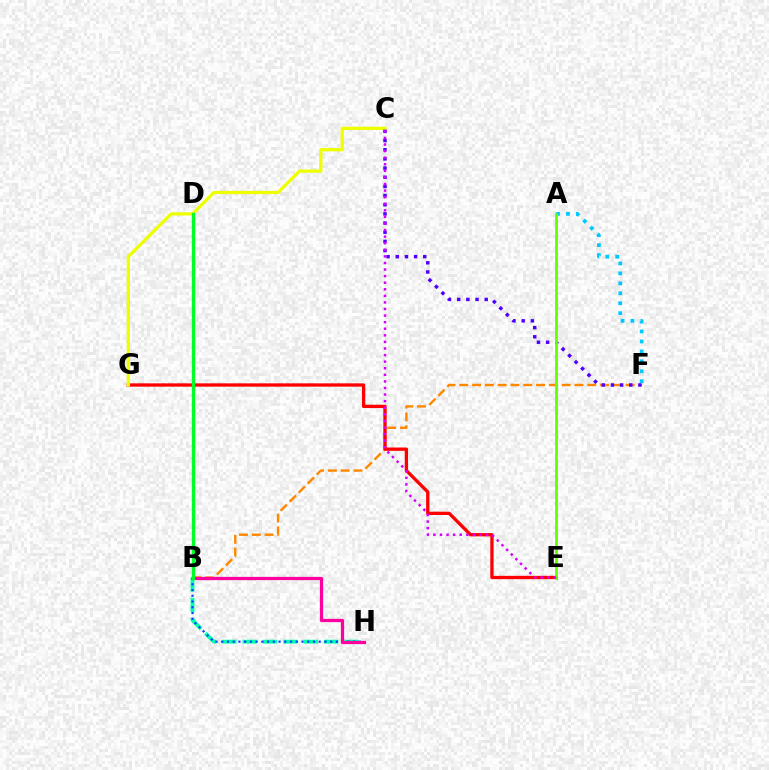{('B', 'F'): [{'color': '#ff8800', 'line_style': 'dashed', 'thickness': 1.74}], ('E', 'G'): [{'color': '#ff0000', 'line_style': 'solid', 'thickness': 2.39}], ('C', 'G'): [{'color': '#eeff00', 'line_style': 'solid', 'thickness': 2.34}], ('C', 'F'): [{'color': '#4f00ff', 'line_style': 'dotted', 'thickness': 2.49}], ('B', 'H'): [{'color': '#00ffaf', 'line_style': 'dashed', 'thickness': 2.76}, {'color': '#003fff', 'line_style': 'dotted', 'thickness': 1.56}, {'color': '#ff00a0', 'line_style': 'solid', 'thickness': 2.33}], ('A', 'F'): [{'color': '#00c7ff', 'line_style': 'dotted', 'thickness': 2.7}], ('A', 'E'): [{'color': '#66ff00', 'line_style': 'solid', 'thickness': 2.03}], ('C', 'E'): [{'color': '#d600ff', 'line_style': 'dotted', 'thickness': 1.79}], ('B', 'D'): [{'color': '#00ff27', 'line_style': 'solid', 'thickness': 2.41}]}